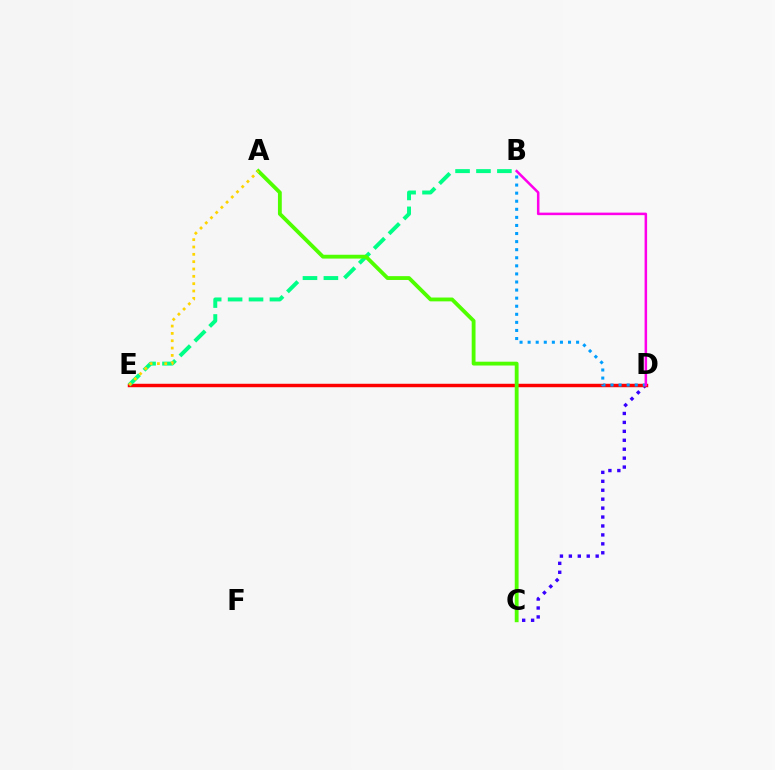{('C', 'D'): [{'color': '#3700ff', 'line_style': 'dotted', 'thickness': 2.43}], ('D', 'E'): [{'color': '#ff0000', 'line_style': 'solid', 'thickness': 2.48}], ('B', 'E'): [{'color': '#00ff86', 'line_style': 'dashed', 'thickness': 2.84}], ('A', 'C'): [{'color': '#4fff00', 'line_style': 'solid', 'thickness': 2.76}], ('B', 'D'): [{'color': '#009eff', 'line_style': 'dotted', 'thickness': 2.19}, {'color': '#ff00ed', 'line_style': 'solid', 'thickness': 1.82}], ('A', 'E'): [{'color': '#ffd500', 'line_style': 'dotted', 'thickness': 1.99}]}